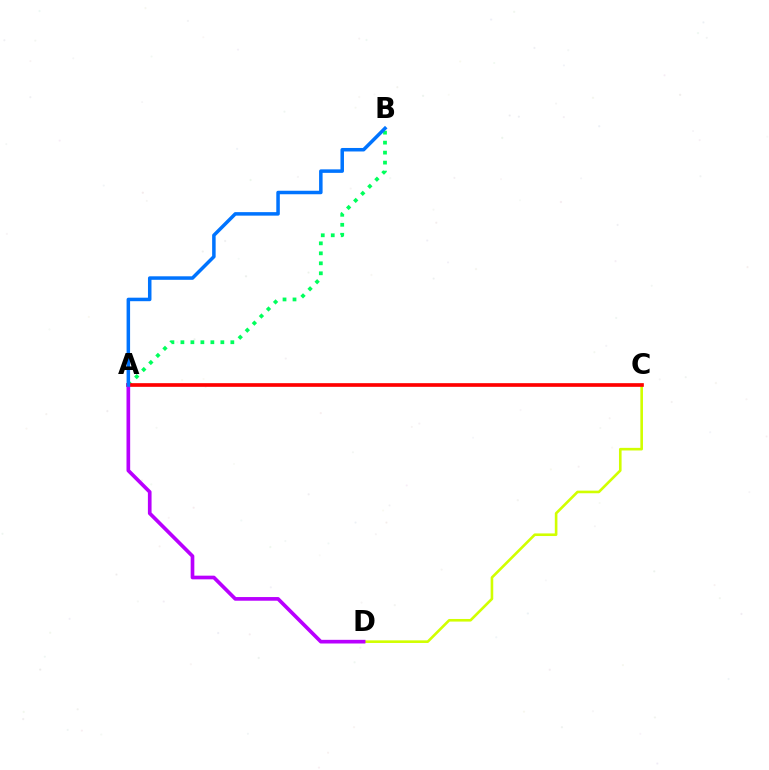{('A', 'B'): [{'color': '#00ff5c', 'line_style': 'dotted', 'thickness': 2.71}, {'color': '#0074ff', 'line_style': 'solid', 'thickness': 2.52}], ('C', 'D'): [{'color': '#d1ff00', 'line_style': 'solid', 'thickness': 1.88}], ('A', 'C'): [{'color': '#ff0000', 'line_style': 'solid', 'thickness': 2.64}], ('A', 'D'): [{'color': '#b900ff', 'line_style': 'solid', 'thickness': 2.64}]}